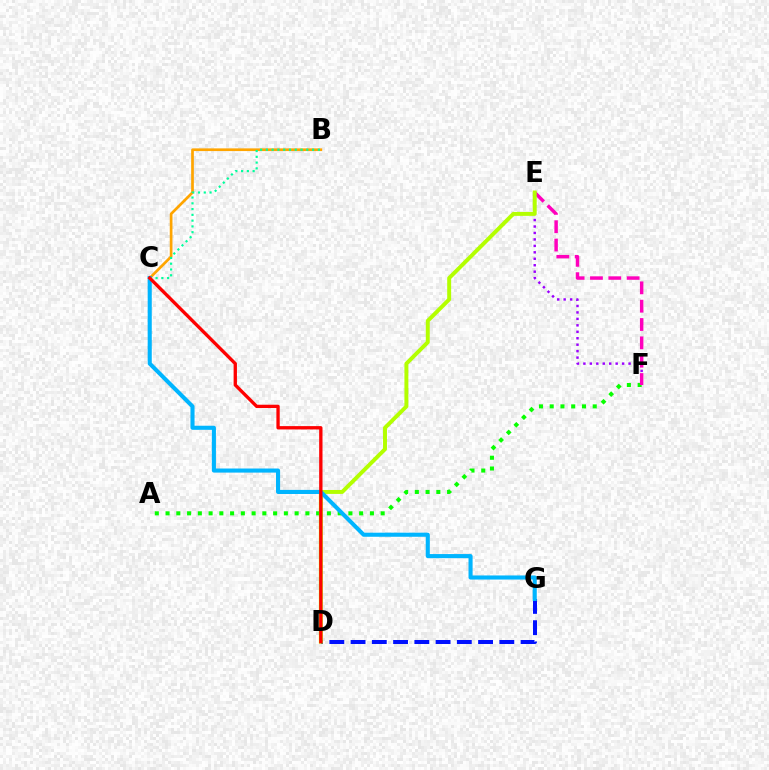{('E', 'F'): [{'color': '#9b00ff', 'line_style': 'dotted', 'thickness': 1.75}, {'color': '#ff00bd', 'line_style': 'dashed', 'thickness': 2.49}], ('B', 'C'): [{'color': '#ffa500', 'line_style': 'solid', 'thickness': 1.94}, {'color': '#00ff9d', 'line_style': 'dotted', 'thickness': 1.57}], ('A', 'F'): [{'color': '#08ff00', 'line_style': 'dotted', 'thickness': 2.92}], ('D', 'G'): [{'color': '#0010ff', 'line_style': 'dashed', 'thickness': 2.89}], ('D', 'E'): [{'color': '#b3ff00', 'line_style': 'solid', 'thickness': 2.84}], ('C', 'G'): [{'color': '#00b5ff', 'line_style': 'solid', 'thickness': 2.94}], ('C', 'D'): [{'color': '#ff0000', 'line_style': 'solid', 'thickness': 2.4}]}